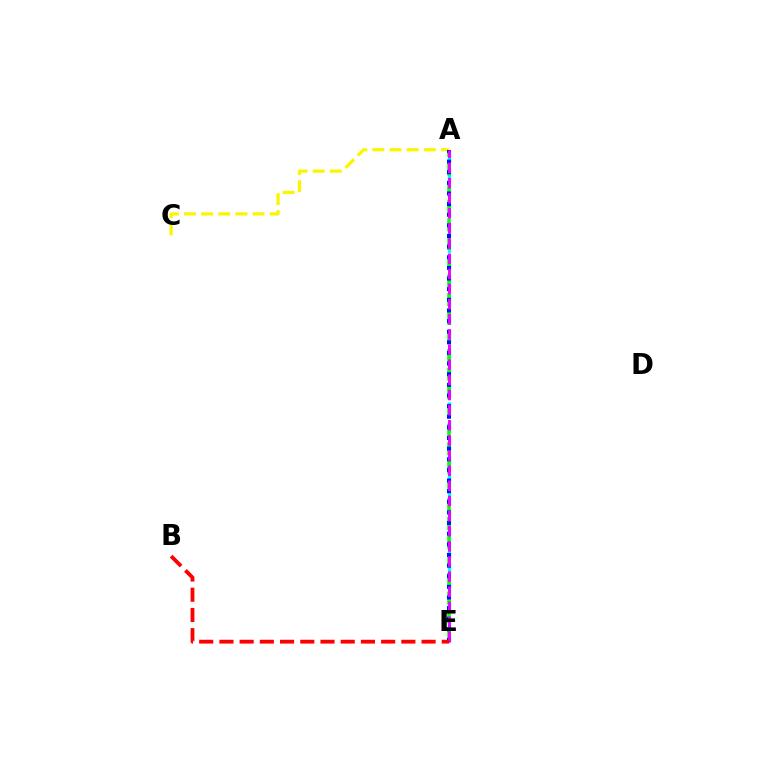{('A', 'C'): [{'color': '#fcf500', 'line_style': 'dashed', 'thickness': 2.33}], ('A', 'E'): [{'color': '#00fff6', 'line_style': 'dashed', 'thickness': 2.44}, {'color': '#08ff00', 'line_style': 'dashed', 'thickness': 2.54}, {'color': '#0010ff', 'line_style': 'dotted', 'thickness': 2.89}, {'color': '#ee00ff', 'line_style': 'dashed', 'thickness': 2.06}], ('B', 'E'): [{'color': '#ff0000', 'line_style': 'dashed', 'thickness': 2.75}]}